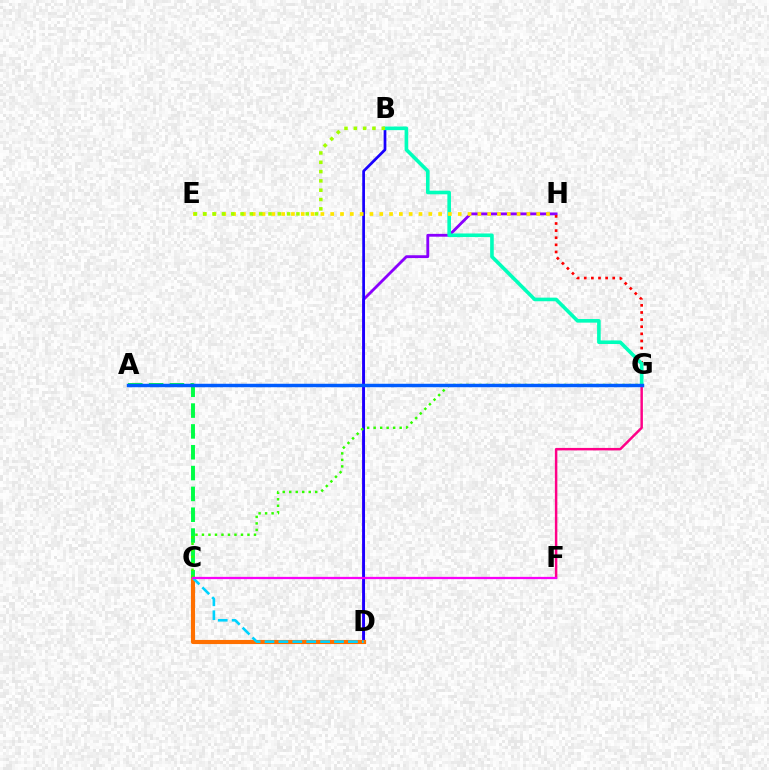{('D', 'H'): [{'color': '#8a00ff', 'line_style': 'solid', 'thickness': 2.04}], ('B', 'D'): [{'color': '#1900ff', 'line_style': 'solid', 'thickness': 1.96}], ('C', 'D'): [{'color': '#ff7000', 'line_style': 'solid', 'thickness': 2.97}, {'color': '#00d3ff', 'line_style': 'dashed', 'thickness': 1.89}], ('F', 'G'): [{'color': '#ff0088', 'line_style': 'solid', 'thickness': 1.78}], ('G', 'H'): [{'color': '#ff0000', 'line_style': 'dotted', 'thickness': 1.93}], ('B', 'G'): [{'color': '#00ffbb', 'line_style': 'solid', 'thickness': 2.6}], ('A', 'C'): [{'color': '#00ff45', 'line_style': 'dashed', 'thickness': 2.83}], ('C', 'G'): [{'color': '#31ff00', 'line_style': 'dotted', 'thickness': 1.77}], ('E', 'H'): [{'color': '#ffe600', 'line_style': 'dotted', 'thickness': 2.67}], ('C', 'F'): [{'color': '#fa00f9', 'line_style': 'solid', 'thickness': 1.63}], ('B', 'E'): [{'color': '#a2ff00', 'line_style': 'dotted', 'thickness': 2.53}], ('A', 'G'): [{'color': '#005dff', 'line_style': 'solid', 'thickness': 2.49}]}